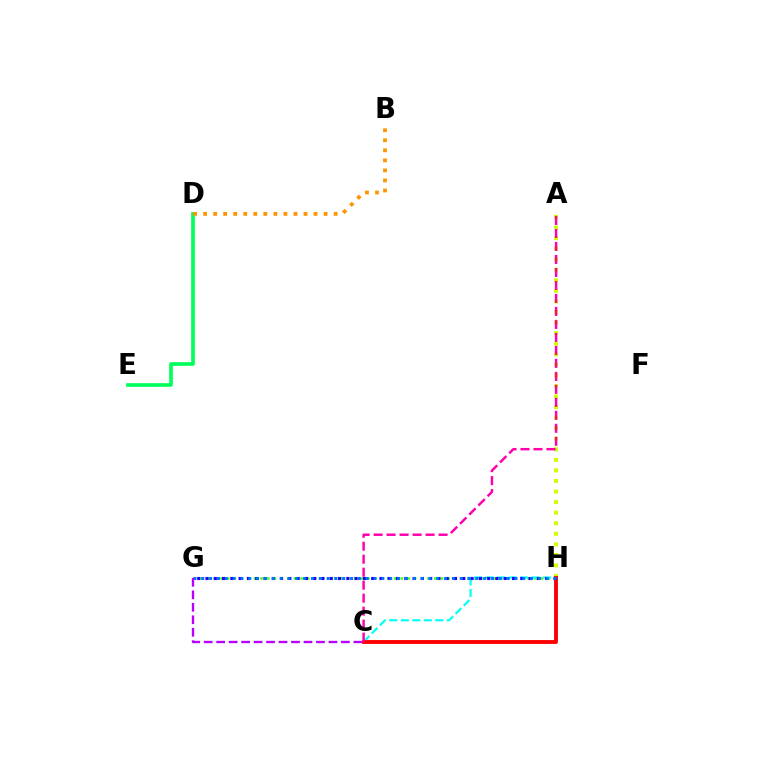{('G', 'H'): [{'color': '#3dff00', 'line_style': 'dotted', 'thickness': 1.81}, {'color': '#2500ff', 'line_style': 'dotted', 'thickness': 2.25}, {'color': '#0074ff', 'line_style': 'dotted', 'thickness': 2.13}], ('D', 'E'): [{'color': '#00ff5c', 'line_style': 'solid', 'thickness': 2.65}], ('A', 'H'): [{'color': '#d1ff00', 'line_style': 'dotted', 'thickness': 2.87}], ('B', 'D'): [{'color': '#ff9400', 'line_style': 'dotted', 'thickness': 2.73}], ('C', 'H'): [{'color': '#00fff6', 'line_style': 'dashed', 'thickness': 1.56}, {'color': '#ff0000', 'line_style': 'solid', 'thickness': 2.78}], ('A', 'C'): [{'color': '#ff00ac', 'line_style': 'dashed', 'thickness': 1.76}], ('C', 'G'): [{'color': '#b900ff', 'line_style': 'dashed', 'thickness': 1.69}]}